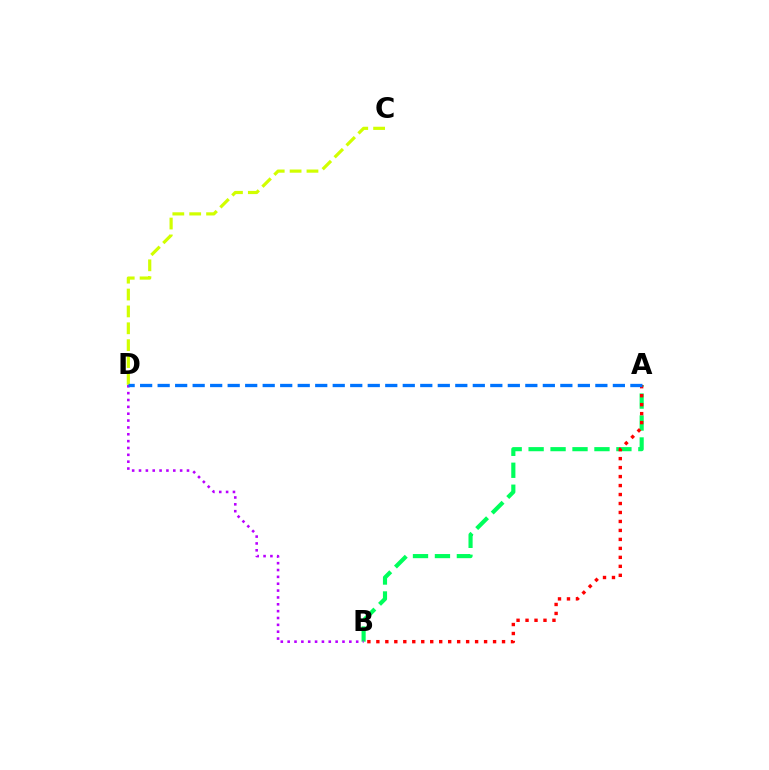{('A', 'B'): [{'color': '#00ff5c', 'line_style': 'dashed', 'thickness': 2.98}, {'color': '#ff0000', 'line_style': 'dotted', 'thickness': 2.44}], ('B', 'D'): [{'color': '#b900ff', 'line_style': 'dotted', 'thickness': 1.86}], ('C', 'D'): [{'color': '#d1ff00', 'line_style': 'dashed', 'thickness': 2.29}], ('A', 'D'): [{'color': '#0074ff', 'line_style': 'dashed', 'thickness': 2.38}]}